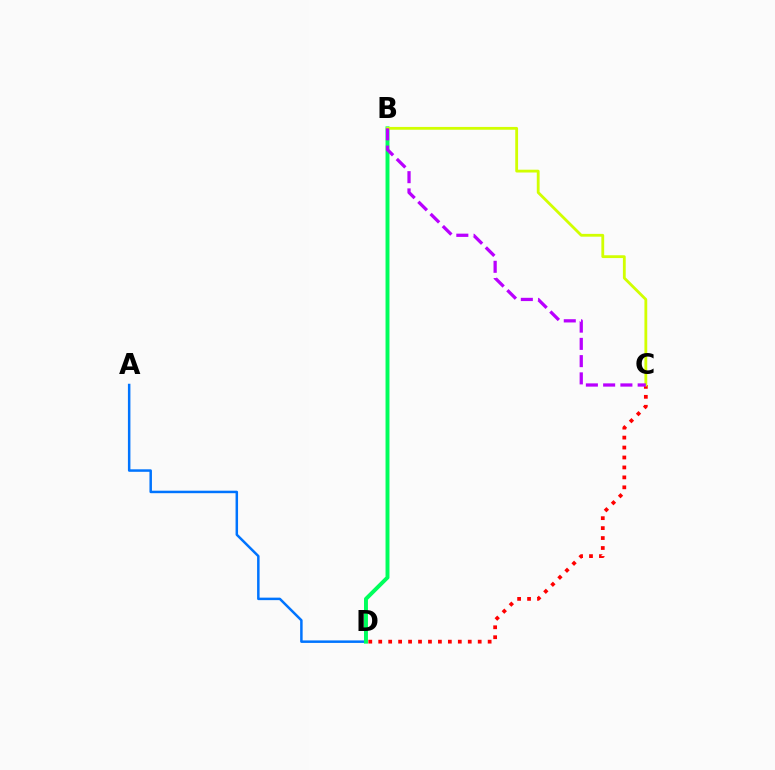{('C', 'D'): [{'color': '#ff0000', 'line_style': 'dotted', 'thickness': 2.7}], ('A', 'D'): [{'color': '#0074ff', 'line_style': 'solid', 'thickness': 1.8}], ('B', 'D'): [{'color': '#00ff5c', 'line_style': 'solid', 'thickness': 2.83}], ('B', 'C'): [{'color': '#d1ff00', 'line_style': 'solid', 'thickness': 2.02}, {'color': '#b900ff', 'line_style': 'dashed', 'thickness': 2.34}]}